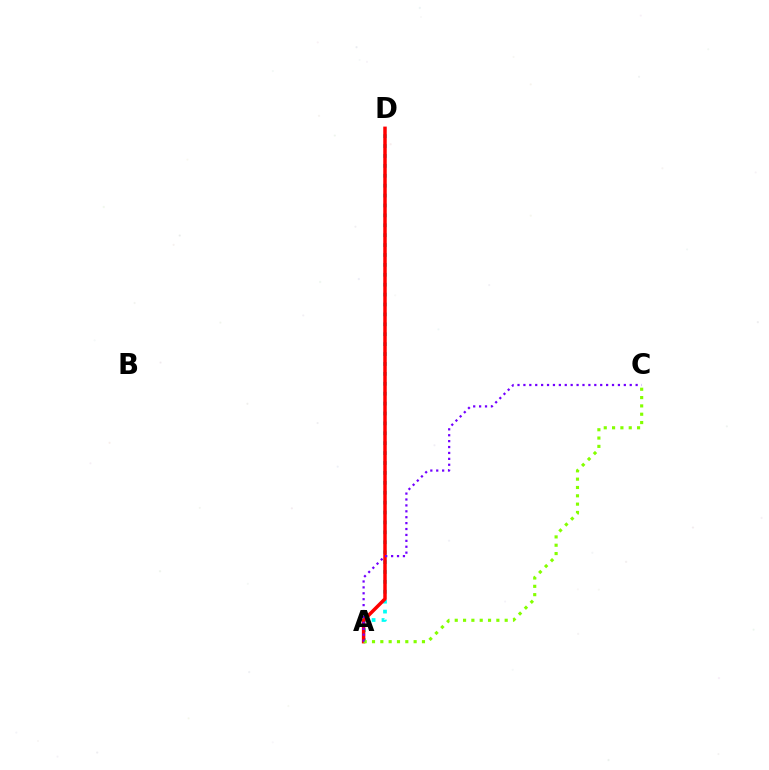{('A', 'D'): [{'color': '#00fff6', 'line_style': 'dotted', 'thickness': 2.69}, {'color': '#ff0000', 'line_style': 'solid', 'thickness': 2.51}], ('A', 'C'): [{'color': '#84ff00', 'line_style': 'dotted', 'thickness': 2.26}, {'color': '#7200ff', 'line_style': 'dotted', 'thickness': 1.6}]}